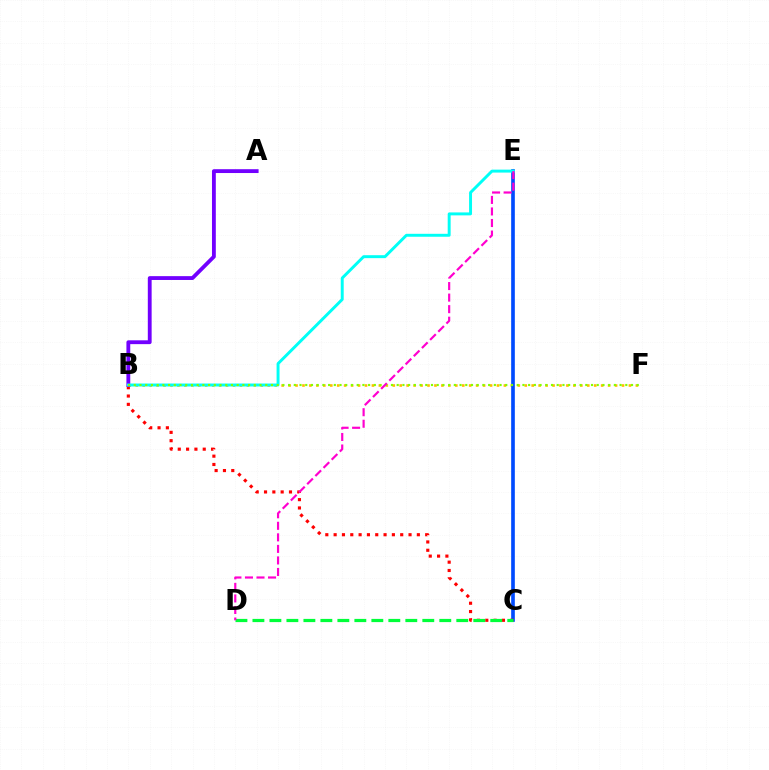{('B', 'F'): [{'color': '#ffbd00', 'line_style': 'dotted', 'thickness': 1.89}, {'color': '#84ff00', 'line_style': 'dotted', 'thickness': 1.55}], ('C', 'E'): [{'color': '#004bff', 'line_style': 'solid', 'thickness': 2.63}], ('B', 'C'): [{'color': '#ff0000', 'line_style': 'dotted', 'thickness': 2.26}], ('C', 'D'): [{'color': '#00ff39', 'line_style': 'dashed', 'thickness': 2.31}], ('A', 'B'): [{'color': '#7200ff', 'line_style': 'solid', 'thickness': 2.76}], ('B', 'E'): [{'color': '#00fff6', 'line_style': 'solid', 'thickness': 2.12}], ('D', 'E'): [{'color': '#ff00cf', 'line_style': 'dashed', 'thickness': 1.57}]}